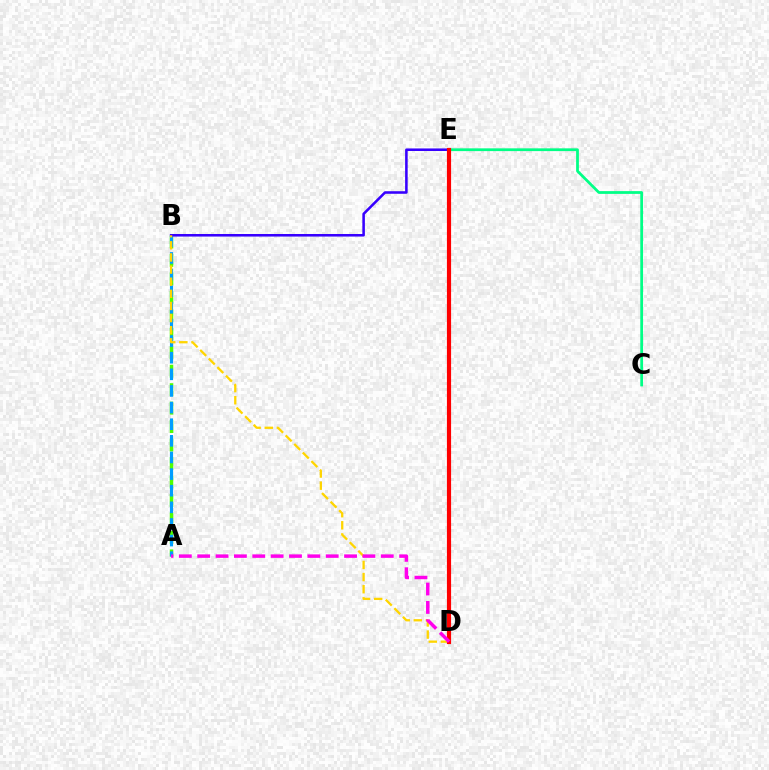{('A', 'B'): [{'color': '#4fff00', 'line_style': 'dashed', 'thickness': 2.51}, {'color': '#009eff', 'line_style': 'dashed', 'thickness': 2.26}], ('C', 'E'): [{'color': '#00ff86', 'line_style': 'solid', 'thickness': 1.99}], ('B', 'E'): [{'color': '#3700ff', 'line_style': 'solid', 'thickness': 1.84}], ('B', 'D'): [{'color': '#ffd500', 'line_style': 'dashed', 'thickness': 1.65}], ('D', 'E'): [{'color': '#ff0000', 'line_style': 'solid', 'thickness': 3.0}], ('A', 'D'): [{'color': '#ff00ed', 'line_style': 'dashed', 'thickness': 2.49}]}